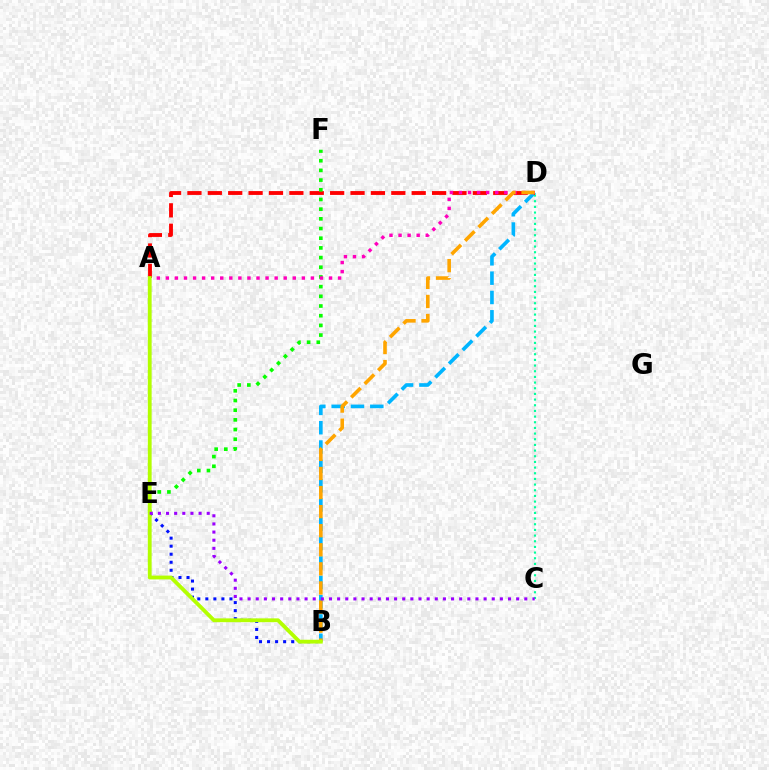{('B', 'D'): [{'color': '#00b5ff', 'line_style': 'dashed', 'thickness': 2.63}, {'color': '#ffa500', 'line_style': 'dashed', 'thickness': 2.59}], ('C', 'D'): [{'color': '#00ff9d', 'line_style': 'dotted', 'thickness': 1.54}], ('A', 'D'): [{'color': '#ff0000', 'line_style': 'dashed', 'thickness': 2.77}, {'color': '#ff00bd', 'line_style': 'dotted', 'thickness': 2.46}], ('E', 'F'): [{'color': '#08ff00', 'line_style': 'dotted', 'thickness': 2.63}], ('B', 'E'): [{'color': '#0010ff', 'line_style': 'dotted', 'thickness': 2.18}], ('A', 'B'): [{'color': '#b3ff00', 'line_style': 'solid', 'thickness': 2.75}], ('C', 'E'): [{'color': '#9b00ff', 'line_style': 'dotted', 'thickness': 2.21}]}